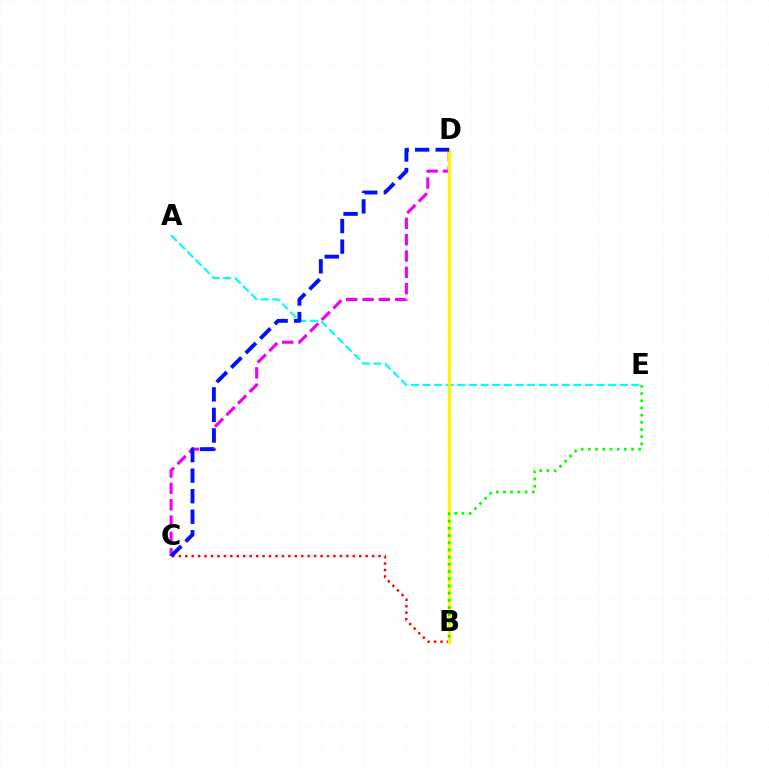{('B', 'C'): [{'color': '#ff0000', 'line_style': 'dotted', 'thickness': 1.75}], ('A', 'E'): [{'color': '#00fff6', 'line_style': 'dashed', 'thickness': 1.58}], ('C', 'D'): [{'color': '#ee00ff', 'line_style': 'dashed', 'thickness': 2.22}, {'color': '#0010ff', 'line_style': 'dashed', 'thickness': 2.79}], ('B', 'D'): [{'color': '#fcf500', 'line_style': 'solid', 'thickness': 2.37}], ('B', 'E'): [{'color': '#08ff00', 'line_style': 'dotted', 'thickness': 1.96}]}